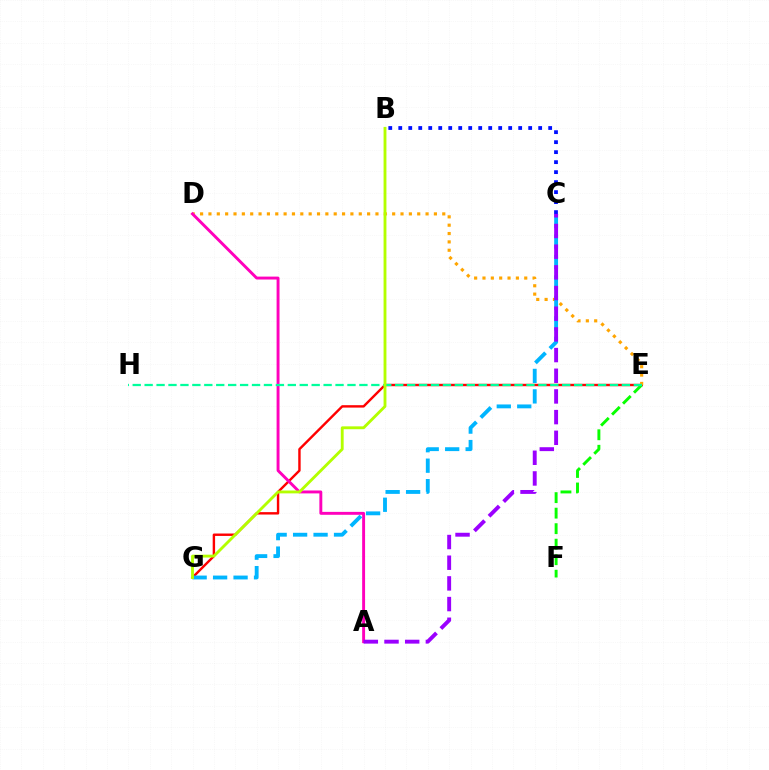{('E', 'G'): [{'color': '#ff0000', 'line_style': 'solid', 'thickness': 1.74}], ('D', 'E'): [{'color': '#ffa500', 'line_style': 'dotted', 'thickness': 2.27}], ('C', 'G'): [{'color': '#00b5ff', 'line_style': 'dashed', 'thickness': 2.78}], ('B', 'C'): [{'color': '#0010ff', 'line_style': 'dotted', 'thickness': 2.72}], ('E', 'F'): [{'color': '#08ff00', 'line_style': 'dashed', 'thickness': 2.11}], ('A', 'D'): [{'color': '#ff00bd', 'line_style': 'solid', 'thickness': 2.1}], ('E', 'H'): [{'color': '#00ff9d', 'line_style': 'dashed', 'thickness': 1.62}], ('A', 'C'): [{'color': '#9b00ff', 'line_style': 'dashed', 'thickness': 2.81}], ('B', 'G'): [{'color': '#b3ff00', 'line_style': 'solid', 'thickness': 2.06}]}